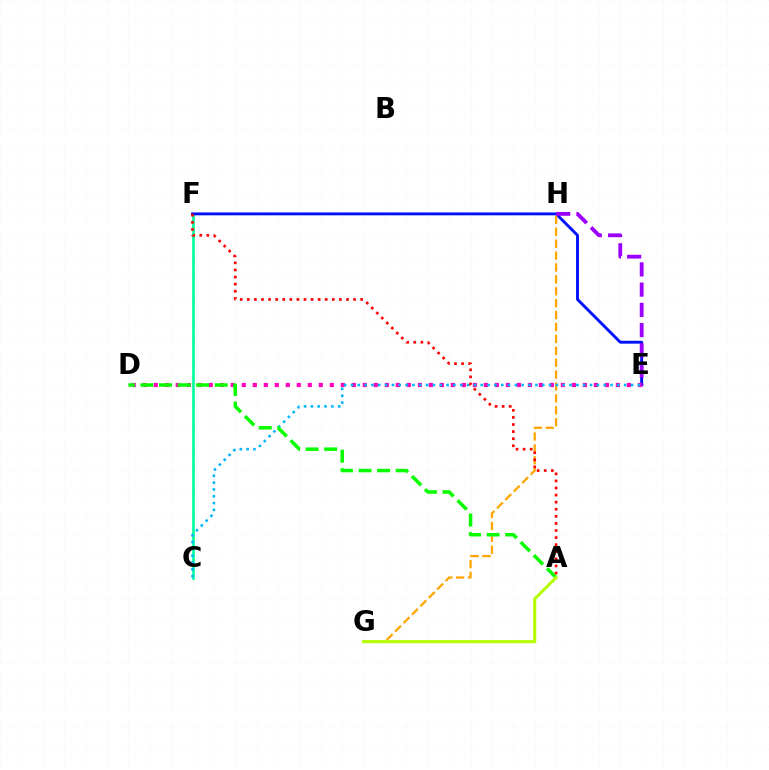{('C', 'F'): [{'color': '#00ff9d', 'line_style': 'solid', 'thickness': 1.93}], ('E', 'F'): [{'color': '#0010ff', 'line_style': 'solid', 'thickness': 2.07}], ('D', 'E'): [{'color': '#ff00bd', 'line_style': 'dotted', 'thickness': 2.99}], ('E', 'H'): [{'color': '#9b00ff', 'line_style': 'dashed', 'thickness': 2.75}], ('G', 'H'): [{'color': '#ffa500', 'line_style': 'dashed', 'thickness': 1.62}], ('C', 'E'): [{'color': '#00b5ff', 'line_style': 'dotted', 'thickness': 1.86}], ('A', 'D'): [{'color': '#08ff00', 'line_style': 'dashed', 'thickness': 2.52}], ('A', 'G'): [{'color': '#b3ff00', 'line_style': 'solid', 'thickness': 2.21}], ('A', 'F'): [{'color': '#ff0000', 'line_style': 'dotted', 'thickness': 1.92}]}